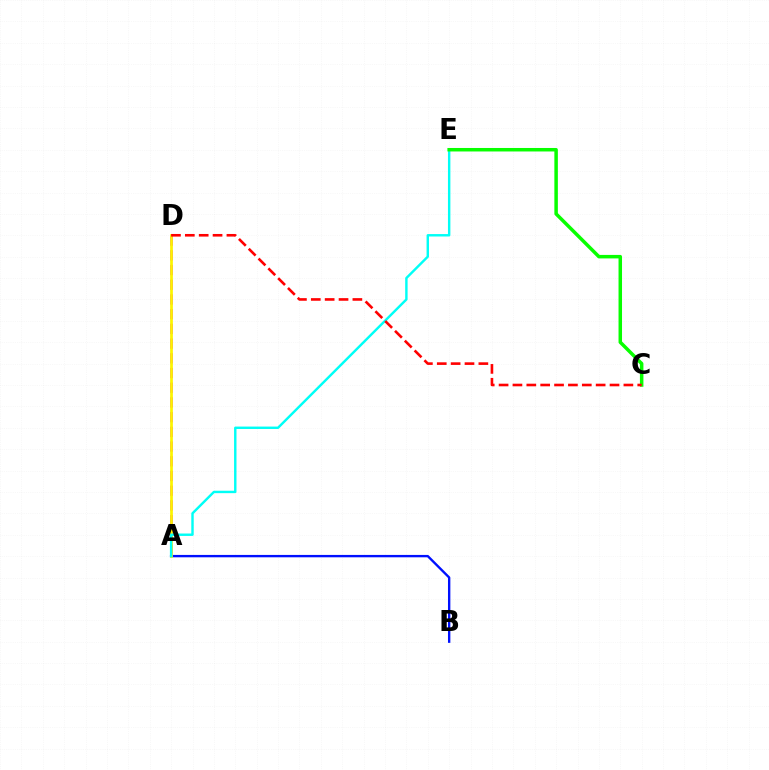{('A', 'D'): [{'color': '#ee00ff', 'line_style': 'dashed', 'thickness': 2.0}, {'color': '#fcf500', 'line_style': 'solid', 'thickness': 1.96}], ('A', 'B'): [{'color': '#0010ff', 'line_style': 'solid', 'thickness': 1.71}], ('A', 'E'): [{'color': '#00fff6', 'line_style': 'solid', 'thickness': 1.74}], ('C', 'E'): [{'color': '#08ff00', 'line_style': 'solid', 'thickness': 2.52}], ('C', 'D'): [{'color': '#ff0000', 'line_style': 'dashed', 'thickness': 1.88}]}